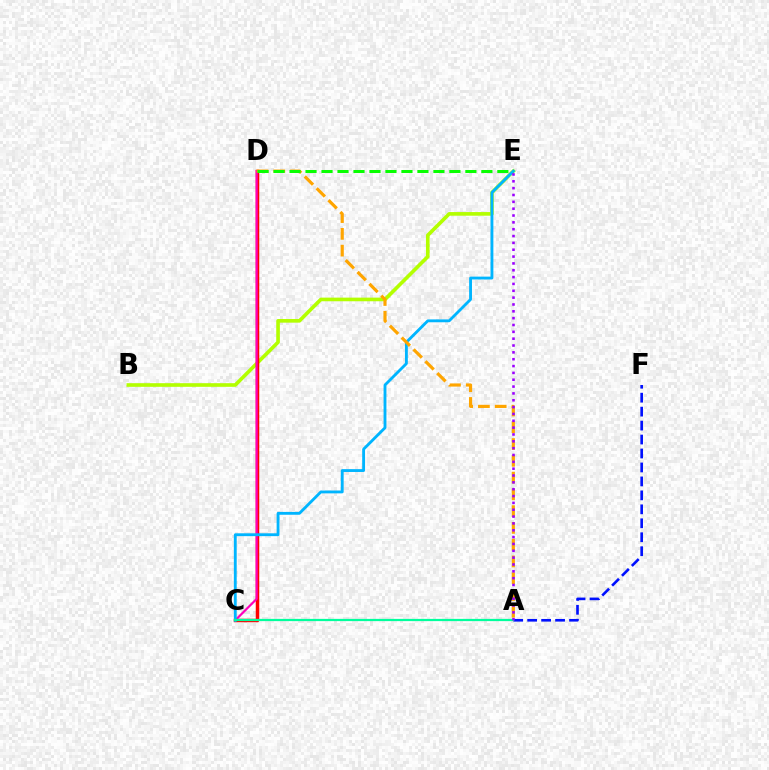{('B', 'E'): [{'color': '#b3ff00', 'line_style': 'solid', 'thickness': 2.62}], ('C', 'D'): [{'color': '#ff0000', 'line_style': 'solid', 'thickness': 2.51}, {'color': '#ff00bd', 'line_style': 'solid', 'thickness': 1.57}], ('C', 'E'): [{'color': '#00b5ff', 'line_style': 'solid', 'thickness': 2.05}], ('A', 'D'): [{'color': '#ffa500', 'line_style': 'dashed', 'thickness': 2.28}], ('A', 'F'): [{'color': '#0010ff', 'line_style': 'dashed', 'thickness': 1.9}], ('A', 'C'): [{'color': '#00ff9d', 'line_style': 'solid', 'thickness': 1.61}], ('D', 'E'): [{'color': '#08ff00', 'line_style': 'dashed', 'thickness': 2.17}], ('A', 'E'): [{'color': '#9b00ff', 'line_style': 'dotted', 'thickness': 1.86}]}